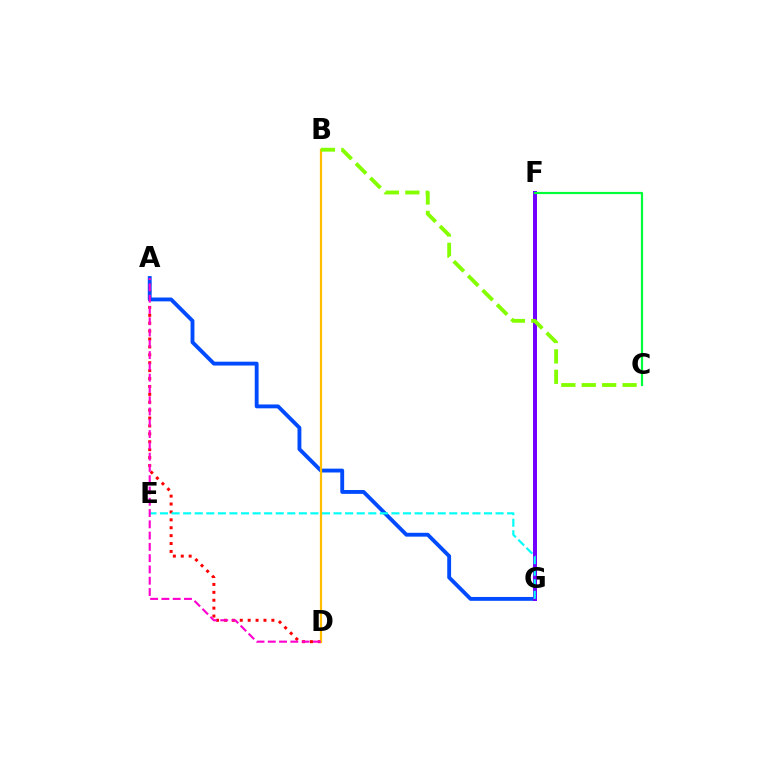{('A', 'D'): [{'color': '#ff0000', 'line_style': 'dotted', 'thickness': 2.15}, {'color': '#ff00cf', 'line_style': 'dashed', 'thickness': 1.53}], ('A', 'G'): [{'color': '#004bff', 'line_style': 'solid', 'thickness': 2.78}], ('F', 'G'): [{'color': '#7200ff', 'line_style': 'solid', 'thickness': 2.87}], ('E', 'G'): [{'color': '#00fff6', 'line_style': 'dashed', 'thickness': 1.57}], ('B', 'D'): [{'color': '#ffbd00', 'line_style': 'solid', 'thickness': 1.61}], ('B', 'C'): [{'color': '#84ff00', 'line_style': 'dashed', 'thickness': 2.77}], ('C', 'F'): [{'color': '#00ff39', 'line_style': 'solid', 'thickness': 1.59}]}